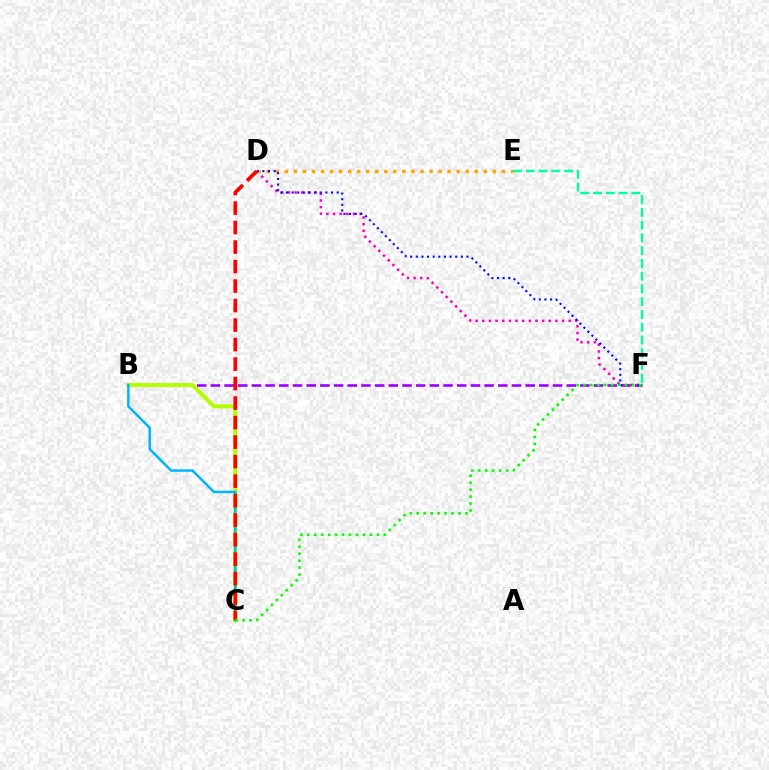{('B', 'F'): [{'color': '#9b00ff', 'line_style': 'dashed', 'thickness': 1.86}], ('B', 'C'): [{'color': '#b3ff00', 'line_style': 'solid', 'thickness': 2.88}, {'color': '#00b5ff', 'line_style': 'solid', 'thickness': 1.78}], ('D', 'F'): [{'color': '#ff00bd', 'line_style': 'dotted', 'thickness': 1.81}, {'color': '#0010ff', 'line_style': 'dotted', 'thickness': 1.53}], ('D', 'E'): [{'color': '#ffa500', 'line_style': 'dotted', 'thickness': 2.46}], ('E', 'F'): [{'color': '#00ff9d', 'line_style': 'dashed', 'thickness': 1.73}], ('C', 'D'): [{'color': '#ff0000', 'line_style': 'dashed', 'thickness': 2.65}], ('C', 'F'): [{'color': '#08ff00', 'line_style': 'dotted', 'thickness': 1.89}]}